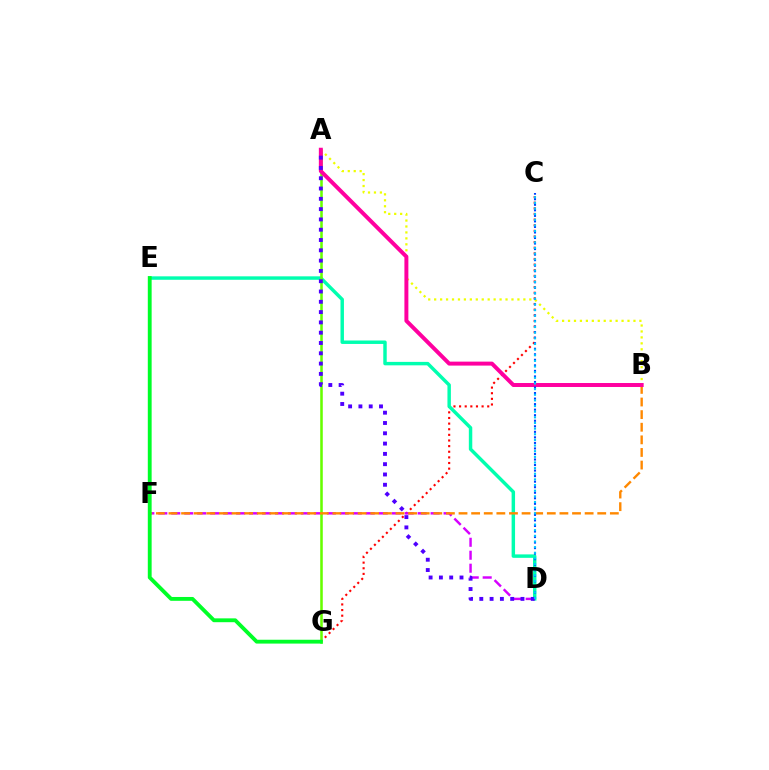{('C', 'G'): [{'color': '#ff0000', 'line_style': 'dotted', 'thickness': 1.53}], ('D', 'E'): [{'color': '#00ffaf', 'line_style': 'solid', 'thickness': 2.48}], ('D', 'F'): [{'color': '#d600ff', 'line_style': 'dashed', 'thickness': 1.76}], ('A', 'G'): [{'color': '#66ff00', 'line_style': 'solid', 'thickness': 1.84}], ('A', 'B'): [{'color': '#eeff00', 'line_style': 'dotted', 'thickness': 1.62}, {'color': '#ff00a0', 'line_style': 'solid', 'thickness': 2.86}], ('B', 'F'): [{'color': '#ff8800', 'line_style': 'dashed', 'thickness': 1.71}], ('A', 'D'): [{'color': '#4f00ff', 'line_style': 'dotted', 'thickness': 2.8}], ('C', 'D'): [{'color': '#003fff', 'line_style': 'dotted', 'thickness': 1.5}, {'color': '#00c7ff', 'line_style': 'dotted', 'thickness': 1.53}], ('E', 'G'): [{'color': '#00ff27', 'line_style': 'solid', 'thickness': 2.76}]}